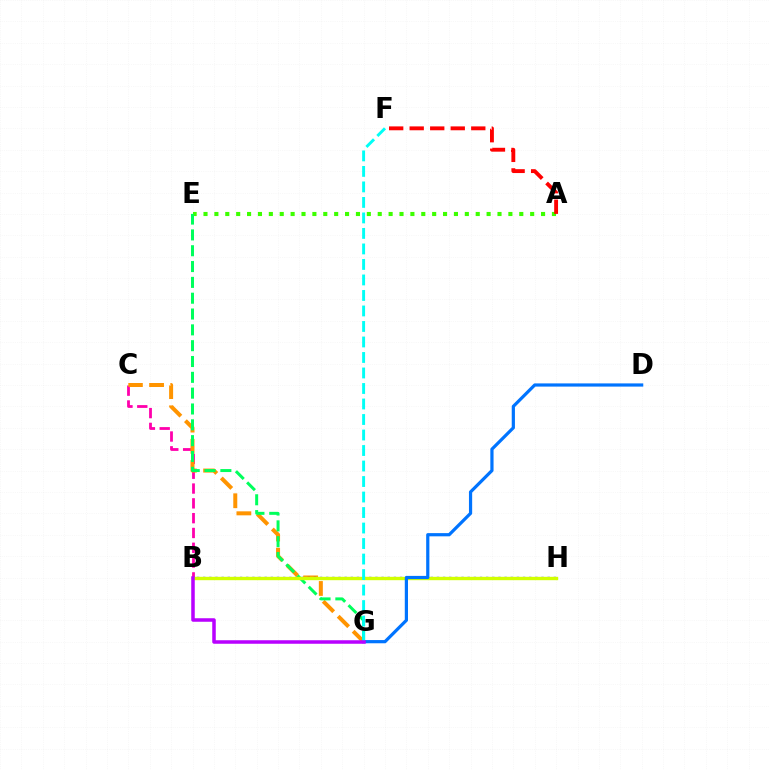{('B', 'C'): [{'color': '#ff00ac', 'line_style': 'dashed', 'thickness': 2.01}], ('A', 'E'): [{'color': '#3dff00', 'line_style': 'dotted', 'thickness': 2.96}], ('C', 'G'): [{'color': '#ff9400', 'line_style': 'dashed', 'thickness': 2.88}], ('B', 'H'): [{'color': '#2500ff', 'line_style': 'dotted', 'thickness': 1.67}, {'color': '#d1ff00', 'line_style': 'solid', 'thickness': 2.43}], ('E', 'G'): [{'color': '#00ff5c', 'line_style': 'dashed', 'thickness': 2.15}], ('D', 'G'): [{'color': '#0074ff', 'line_style': 'solid', 'thickness': 2.31}], ('A', 'F'): [{'color': '#ff0000', 'line_style': 'dashed', 'thickness': 2.79}], ('F', 'G'): [{'color': '#00fff6', 'line_style': 'dashed', 'thickness': 2.11}], ('B', 'G'): [{'color': '#b900ff', 'line_style': 'solid', 'thickness': 2.53}]}